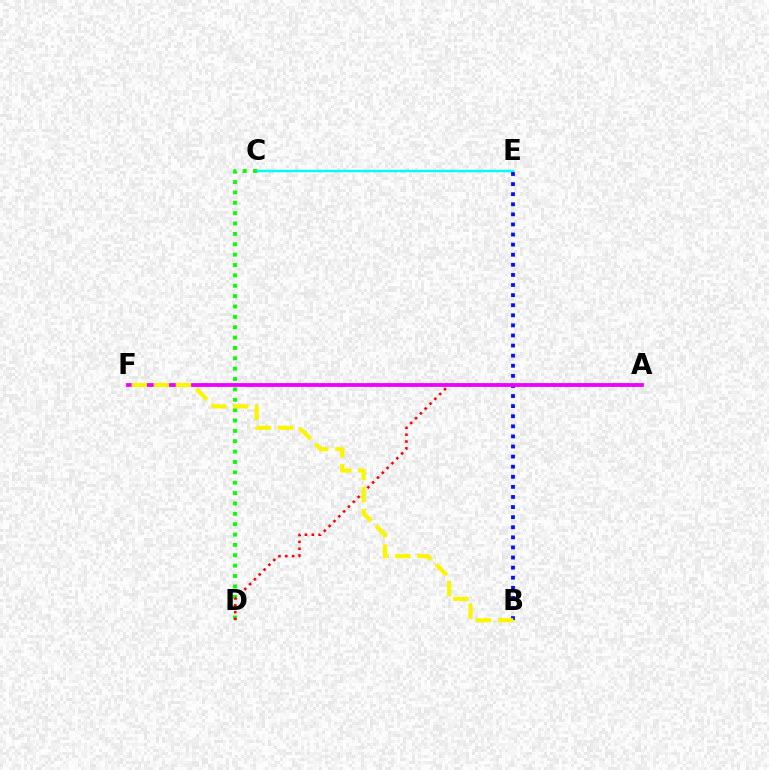{('C', 'E'): [{'color': '#00fff6', 'line_style': 'solid', 'thickness': 1.77}], ('B', 'E'): [{'color': '#0010ff', 'line_style': 'dotted', 'thickness': 2.74}], ('C', 'D'): [{'color': '#08ff00', 'line_style': 'dotted', 'thickness': 2.82}], ('A', 'D'): [{'color': '#ff0000', 'line_style': 'dotted', 'thickness': 1.86}], ('A', 'F'): [{'color': '#ee00ff', 'line_style': 'solid', 'thickness': 2.73}], ('B', 'F'): [{'color': '#fcf500', 'line_style': 'dashed', 'thickness': 3.0}]}